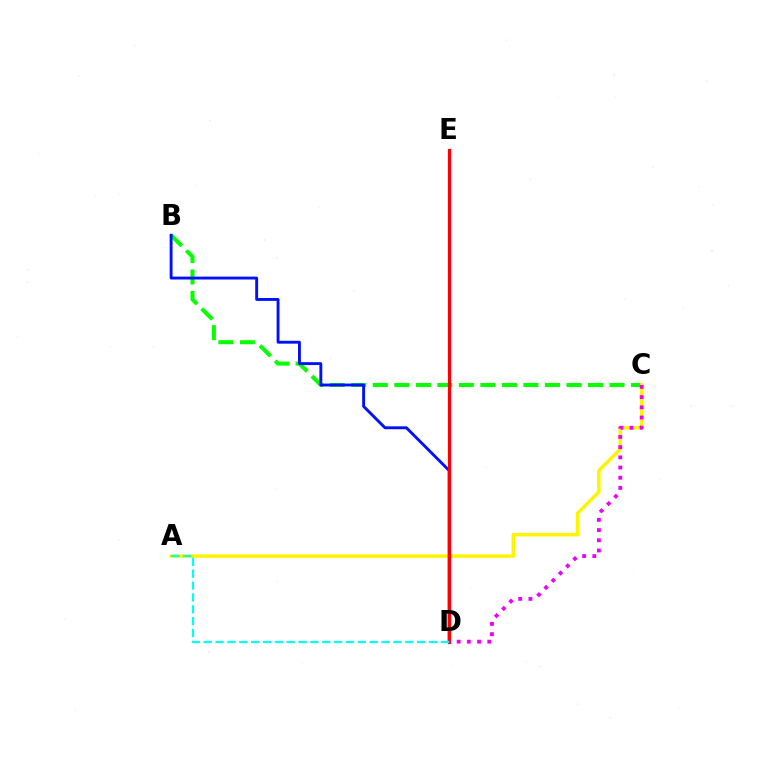{('B', 'C'): [{'color': '#08ff00', 'line_style': 'dashed', 'thickness': 2.92}], ('A', 'C'): [{'color': '#fcf500', 'line_style': 'solid', 'thickness': 2.52}], ('B', 'D'): [{'color': '#0010ff', 'line_style': 'solid', 'thickness': 2.08}], ('D', 'E'): [{'color': '#ff0000', 'line_style': 'solid', 'thickness': 2.33}], ('C', 'D'): [{'color': '#ee00ff', 'line_style': 'dotted', 'thickness': 2.77}], ('A', 'D'): [{'color': '#00fff6', 'line_style': 'dashed', 'thickness': 1.61}]}